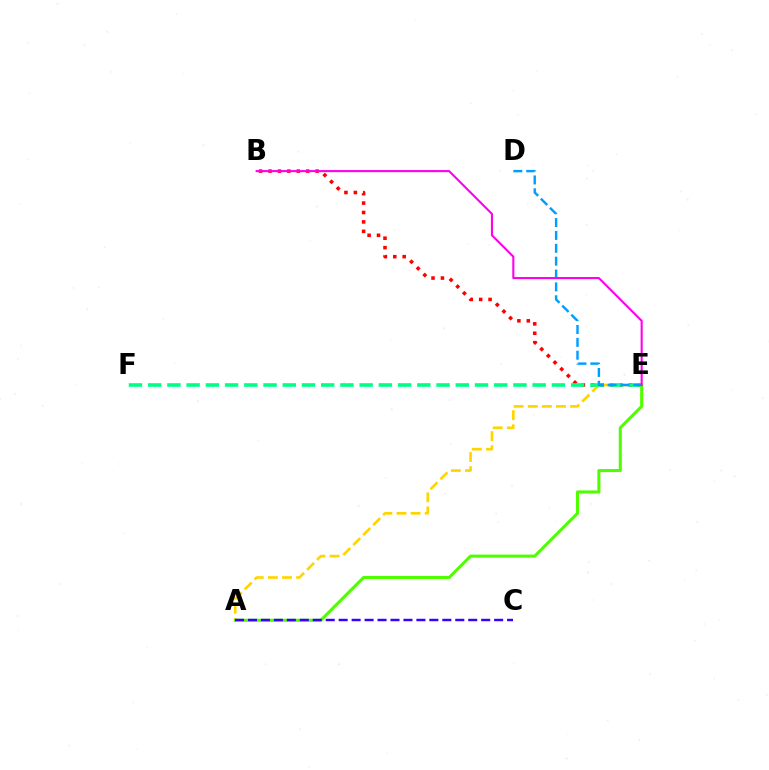{('B', 'E'): [{'color': '#ff0000', 'line_style': 'dotted', 'thickness': 2.56}, {'color': '#ff00ed', 'line_style': 'solid', 'thickness': 1.51}], ('A', 'E'): [{'color': '#ffd500', 'line_style': 'dashed', 'thickness': 1.92}, {'color': '#4fff00', 'line_style': 'solid', 'thickness': 2.21}], ('E', 'F'): [{'color': '#00ff86', 'line_style': 'dashed', 'thickness': 2.61}], ('D', 'E'): [{'color': '#009eff', 'line_style': 'dashed', 'thickness': 1.75}], ('A', 'C'): [{'color': '#3700ff', 'line_style': 'dashed', 'thickness': 1.76}]}